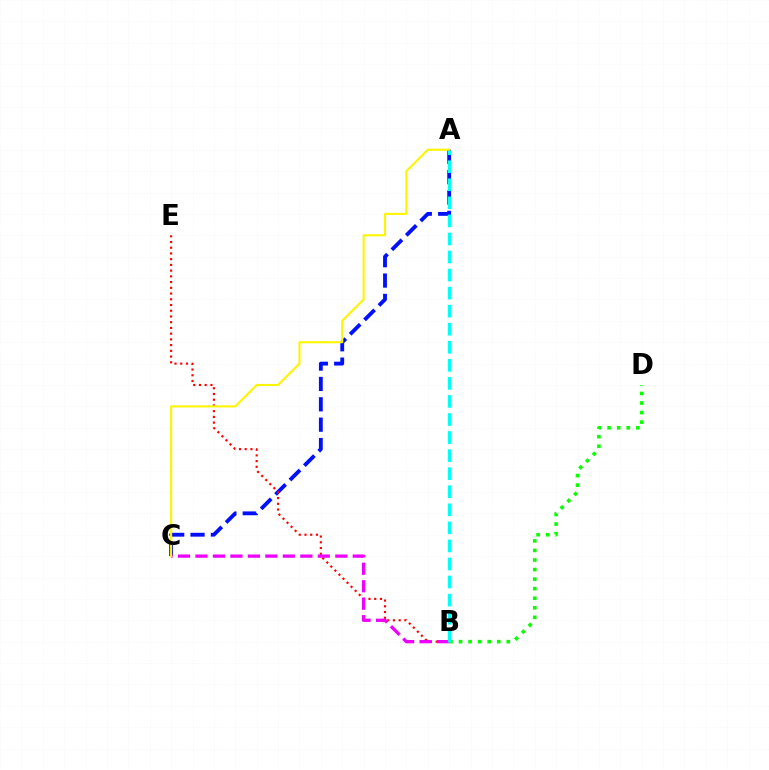{('A', 'C'): [{'color': '#0010ff', 'line_style': 'dashed', 'thickness': 2.77}, {'color': '#fcf500', 'line_style': 'solid', 'thickness': 1.51}], ('B', 'D'): [{'color': '#08ff00', 'line_style': 'dotted', 'thickness': 2.6}], ('B', 'E'): [{'color': '#ff0000', 'line_style': 'dotted', 'thickness': 1.56}], ('B', 'C'): [{'color': '#ee00ff', 'line_style': 'dashed', 'thickness': 2.37}], ('A', 'B'): [{'color': '#00fff6', 'line_style': 'dashed', 'thickness': 2.45}]}